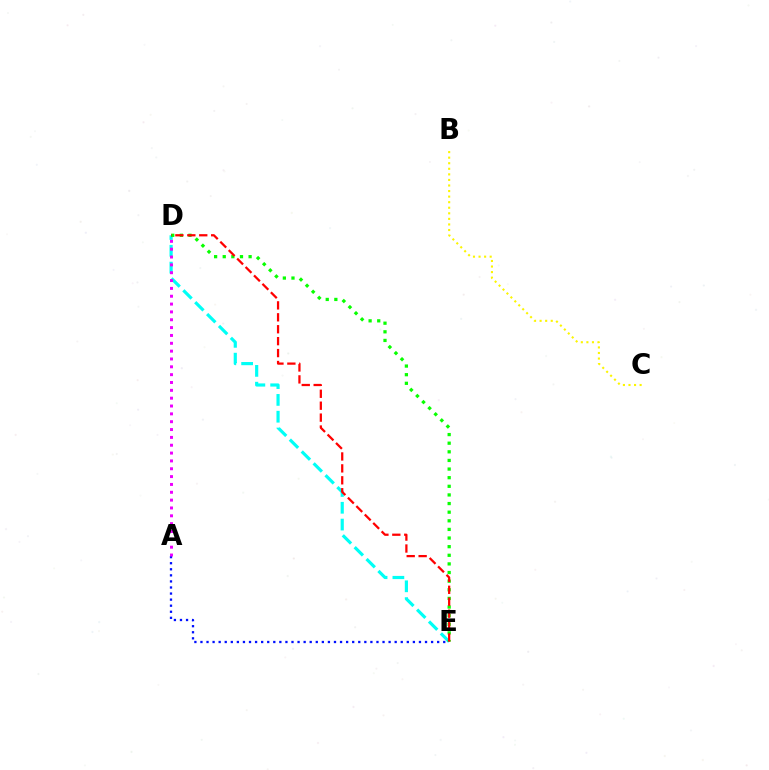{('D', 'E'): [{'color': '#00fff6', 'line_style': 'dashed', 'thickness': 2.28}, {'color': '#08ff00', 'line_style': 'dotted', 'thickness': 2.34}, {'color': '#ff0000', 'line_style': 'dashed', 'thickness': 1.62}], ('A', 'E'): [{'color': '#0010ff', 'line_style': 'dotted', 'thickness': 1.65}], ('A', 'D'): [{'color': '#ee00ff', 'line_style': 'dotted', 'thickness': 2.13}], ('B', 'C'): [{'color': '#fcf500', 'line_style': 'dotted', 'thickness': 1.51}]}